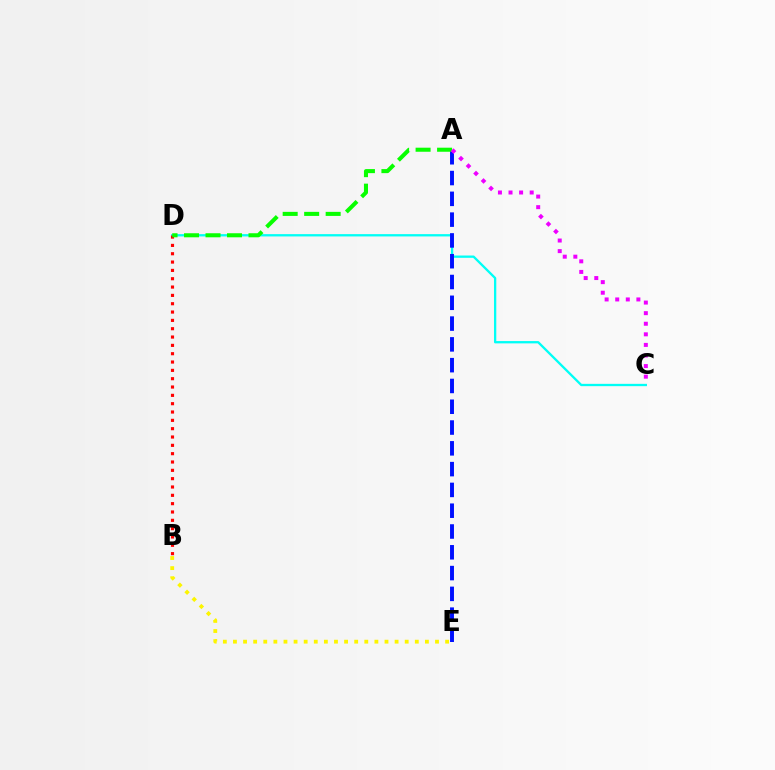{('C', 'D'): [{'color': '#00fff6', 'line_style': 'solid', 'thickness': 1.66}], ('B', 'D'): [{'color': '#ff0000', 'line_style': 'dotted', 'thickness': 2.26}], ('B', 'E'): [{'color': '#fcf500', 'line_style': 'dotted', 'thickness': 2.74}], ('A', 'E'): [{'color': '#0010ff', 'line_style': 'dashed', 'thickness': 2.82}], ('A', 'D'): [{'color': '#08ff00', 'line_style': 'dashed', 'thickness': 2.92}], ('A', 'C'): [{'color': '#ee00ff', 'line_style': 'dotted', 'thickness': 2.88}]}